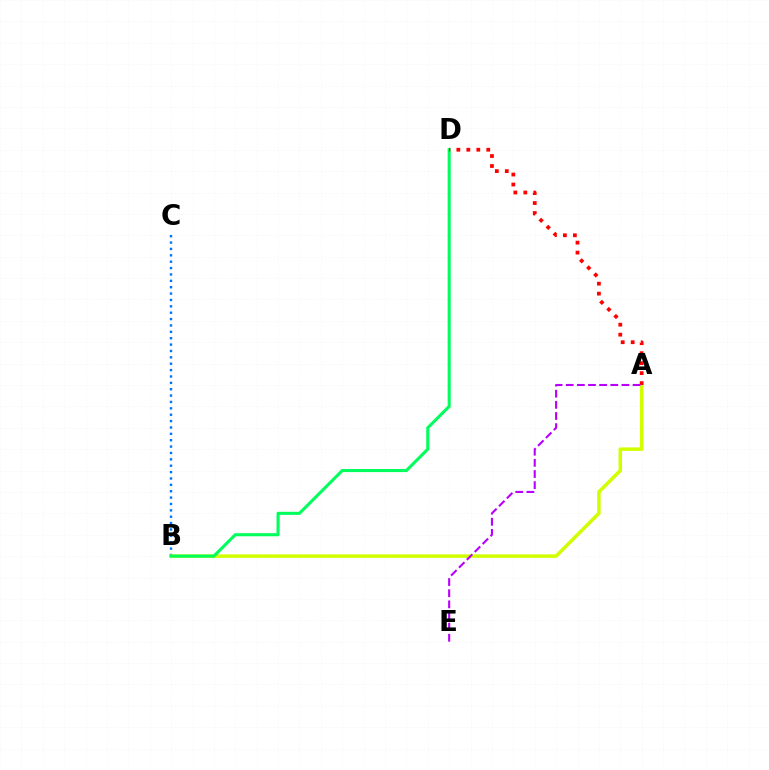{('B', 'C'): [{'color': '#0074ff', 'line_style': 'dotted', 'thickness': 1.73}], ('A', 'B'): [{'color': '#d1ff00', 'line_style': 'solid', 'thickness': 2.54}], ('B', 'D'): [{'color': '#00ff5c', 'line_style': 'solid', 'thickness': 2.21}], ('A', 'D'): [{'color': '#ff0000', 'line_style': 'dotted', 'thickness': 2.71}], ('A', 'E'): [{'color': '#b900ff', 'line_style': 'dashed', 'thickness': 1.51}]}